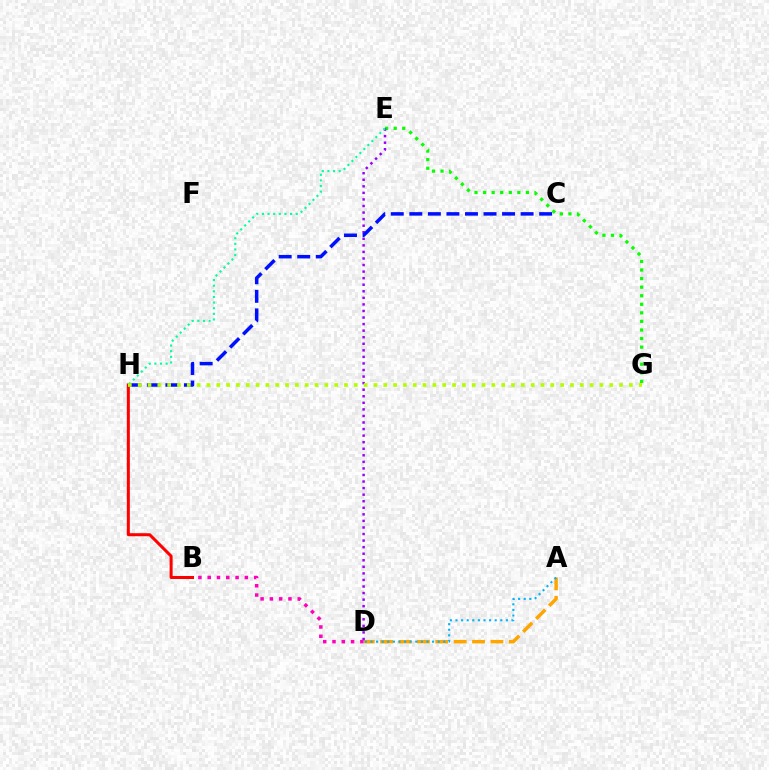{('E', 'G'): [{'color': '#08ff00', 'line_style': 'dotted', 'thickness': 2.33}], ('A', 'D'): [{'color': '#ffa500', 'line_style': 'dashed', 'thickness': 2.5}, {'color': '#00b5ff', 'line_style': 'dotted', 'thickness': 1.52}], ('D', 'E'): [{'color': '#9b00ff', 'line_style': 'dotted', 'thickness': 1.78}], ('B', 'D'): [{'color': '#ff00bd', 'line_style': 'dotted', 'thickness': 2.52}], ('B', 'H'): [{'color': '#ff0000', 'line_style': 'solid', 'thickness': 2.17}], ('E', 'H'): [{'color': '#00ff9d', 'line_style': 'dotted', 'thickness': 1.53}], ('C', 'H'): [{'color': '#0010ff', 'line_style': 'dashed', 'thickness': 2.52}], ('G', 'H'): [{'color': '#b3ff00', 'line_style': 'dotted', 'thickness': 2.67}]}